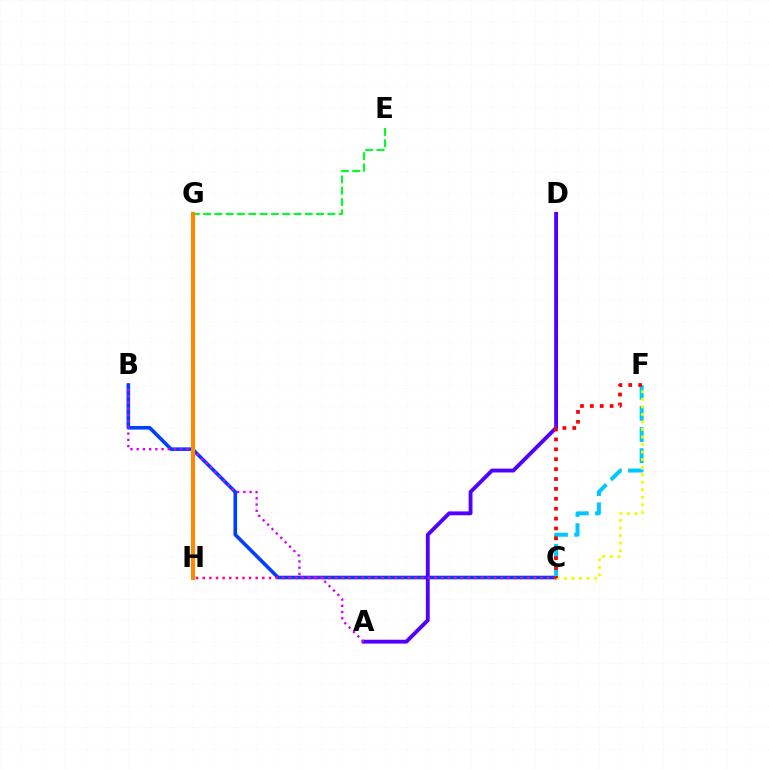{('B', 'C'): [{'color': '#003fff', 'line_style': 'solid', 'thickness': 2.6}], ('A', 'D'): [{'color': '#4f00ff', 'line_style': 'solid', 'thickness': 2.78}], ('C', 'H'): [{'color': '#ff00a0', 'line_style': 'dotted', 'thickness': 1.8}], ('A', 'B'): [{'color': '#d600ff', 'line_style': 'dotted', 'thickness': 1.69}], ('C', 'F'): [{'color': '#00c7ff', 'line_style': 'dashed', 'thickness': 2.87}, {'color': '#eeff00', 'line_style': 'dotted', 'thickness': 2.05}, {'color': '#ff0000', 'line_style': 'dotted', 'thickness': 2.69}], ('G', 'H'): [{'color': '#66ff00', 'line_style': 'solid', 'thickness': 2.63}, {'color': '#00ffaf', 'line_style': 'solid', 'thickness': 1.91}, {'color': '#ff8800', 'line_style': 'solid', 'thickness': 2.99}], ('E', 'G'): [{'color': '#00ff27', 'line_style': 'dashed', 'thickness': 1.54}]}